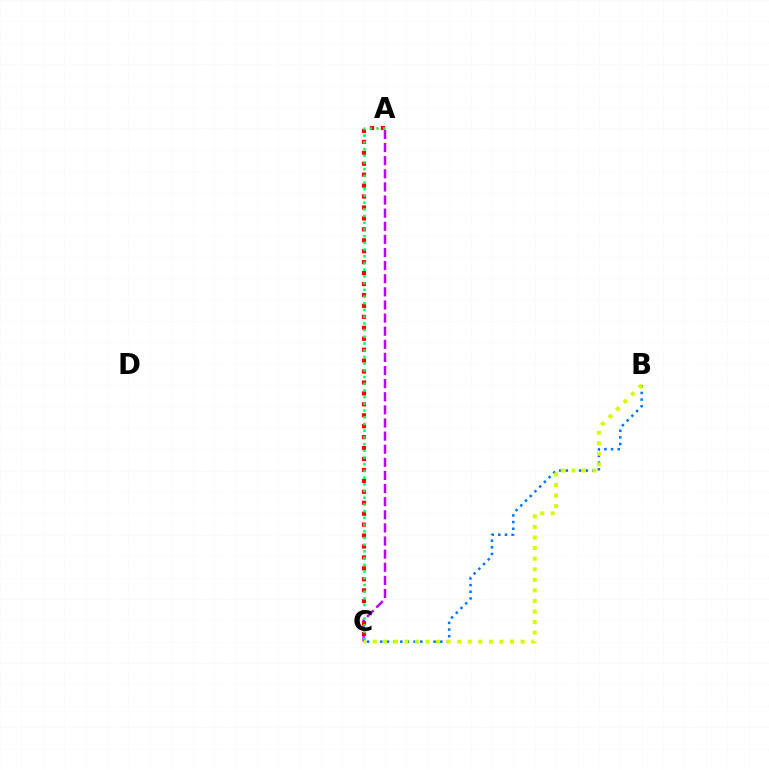{('A', 'C'): [{'color': '#b900ff', 'line_style': 'dashed', 'thickness': 1.78}, {'color': '#ff0000', 'line_style': 'dotted', 'thickness': 2.97}, {'color': '#00ff5c', 'line_style': 'dotted', 'thickness': 1.82}], ('B', 'C'): [{'color': '#0074ff', 'line_style': 'dotted', 'thickness': 1.81}, {'color': '#d1ff00', 'line_style': 'dotted', 'thickness': 2.87}]}